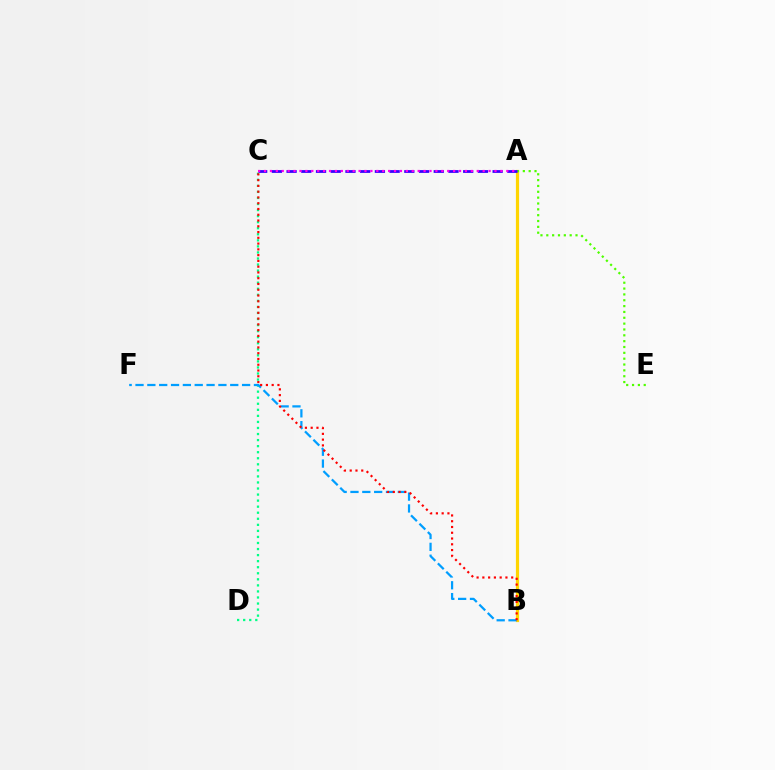{('C', 'D'): [{'color': '#00ff86', 'line_style': 'dotted', 'thickness': 1.64}], ('A', 'B'): [{'color': '#ffd500', 'line_style': 'solid', 'thickness': 2.3}], ('B', 'F'): [{'color': '#009eff', 'line_style': 'dashed', 'thickness': 1.61}], ('A', 'E'): [{'color': '#4fff00', 'line_style': 'dotted', 'thickness': 1.59}], ('A', 'C'): [{'color': '#3700ff', 'line_style': 'dashed', 'thickness': 2.0}, {'color': '#ff00ed', 'line_style': 'dotted', 'thickness': 1.61}], ('B', 'C'): [{'color': '#ff0000', 'line_style': 'dotted', 'thickness': 1.57}]}